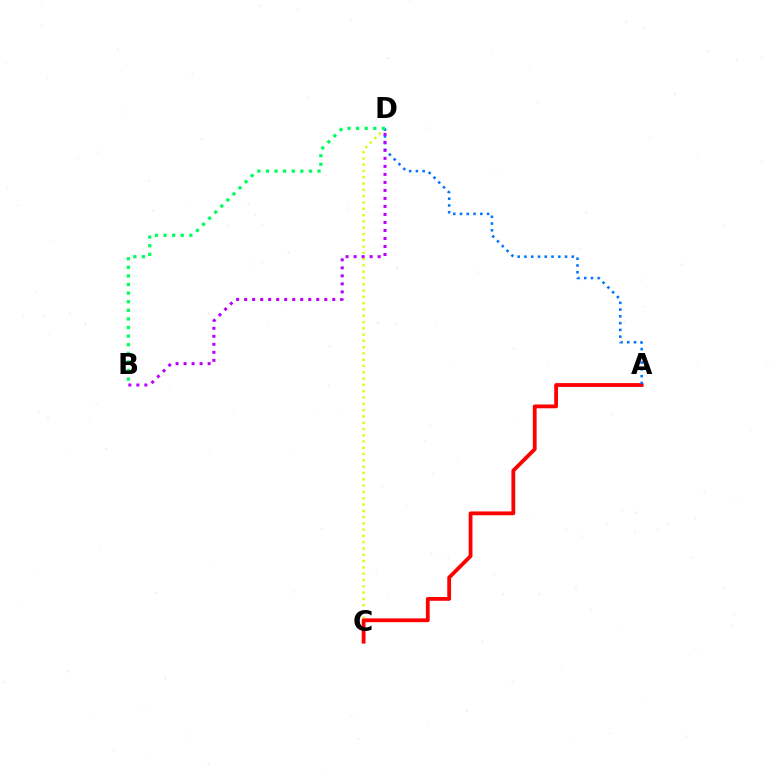{('C', 'D'): [{'color': '#d1ff00', 'line_style': 'dotted', 'thickness': 1.71}], ('A', 'C'): [{'color': '#ff0000', 'line_style': 'solid', 'thickness': 2.74}], ('A', 'D'): [{'color': '#0074ff', 'line_style': 'dotted', 'thickness': 1.84}], ('B', 'D'): [{'color': '#00ff5c', 'line_style': 'dotted', 'thickness': 2.34}, {'color': '#b900ff', 'line_style': 'dotted', 'thickness': 2.18}]}